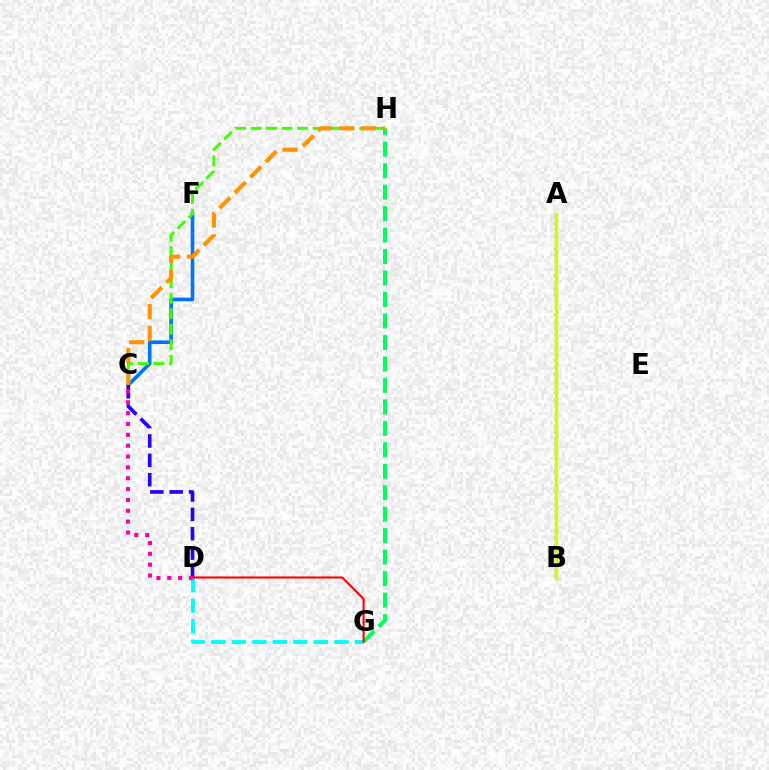{('C', 'F'): [{'color': '#0074ff', 'line_style': 'solid', 'thickness': 2.61}], ('C', 'D'): [{'color': '#2500ff', 'line_style': 'dashed', 'thickness': 2.63}, {'color': '#ff00ac', 'line_style': 'dotted', 'thickness': 2.95}], ('C', 'H'): [{'color': '#3dff00', 'line_style': 'dashed', 'thickness': 2.11}, {'color': '#ff9400', 'line_style': 'dashed', 'thickness': 2.96}], ('D', 'G'): [{'color': '#00fff6', 'line_style': 'dashed', 'thickness': 2.79}, {'color': '#ff0000', 'line_style': 'solid', 'thickness': 1.5}], ('G', 'H'): [{'color': '#00ff5c', 'line_style': 'dashed', 'thickness': 2.92}], ('A', 'B'): [{'color': '#b900ff', 'line_style': 'dotted', 'thickness': 1.78}, {'color': '#d1ff00', 'line_style': 'solid', 'thickness': 2.49}]}